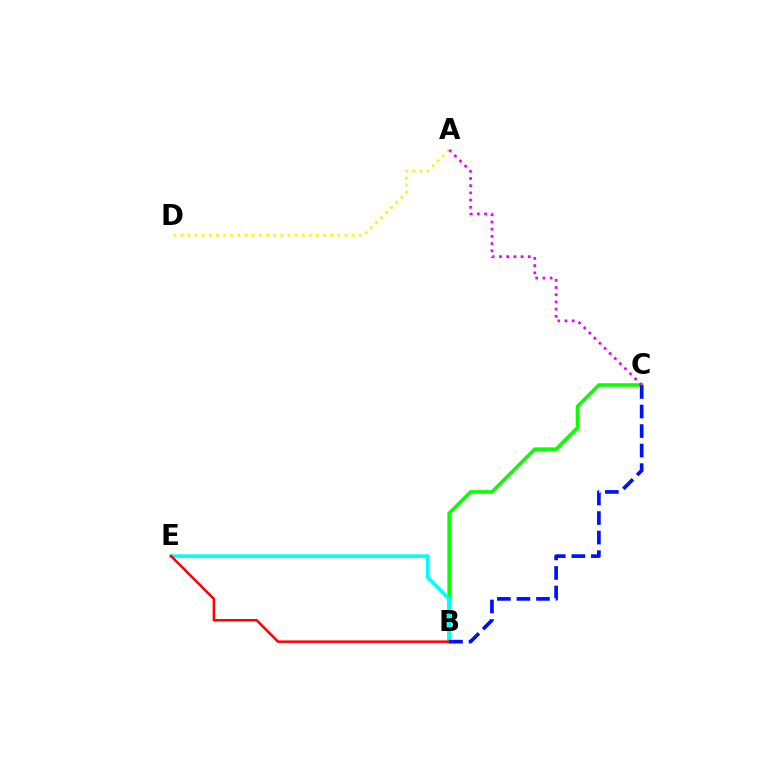{('A', 'D'): [{'color': '#fcf500', 'line_style': 'dotted', 'thickness': 1.94}], ('B', 'C'): [{'color': '#08ff00', 'line_style': 'solid', 'thickness': 2.57}, {'color': '#0010ff', 'line_style': 'dashed', 'thickness': 2.65}], ('B', 'E'): [{'color': '#00fff6', 'line_style': 'solid', 'thickness': 2.58}, {'color': '#ff0000', 'line_style': 'solid', 'thickness': 1.81}], ('A', 'C'): [{'color': '#ee00ff', 'line_style': 'dotted', 'thickness': 1.96}]}